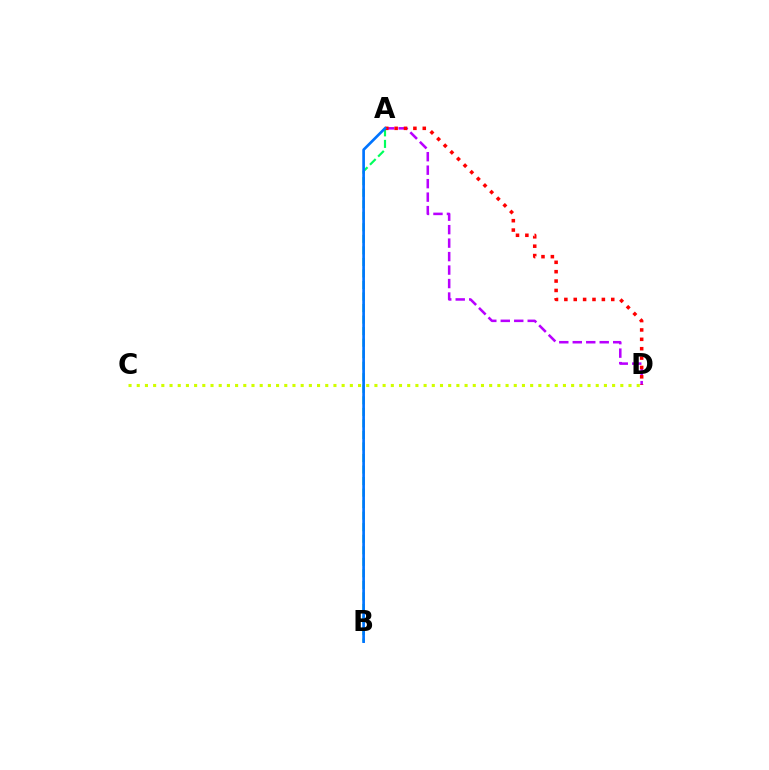{('C', 'D'): [{'color': '#d1ff00', 'line_style': 'dotted', 'thickness': 2.23}], ('A', 'B'): [{'color': '#00ff5c', 'line_style': 'dashed', 'thickness': 1.57}, {'color': '#0074ff', 'line_style': 'solid', 'thickness': 1.92}], ('A', 'D'): [{'color': '#b900ff', 'line_style': 'dashed', 'thickness': 1.83}, {'color': '#ff0000', 'line_style': 'dotted', 'thickness': 2.55}]}